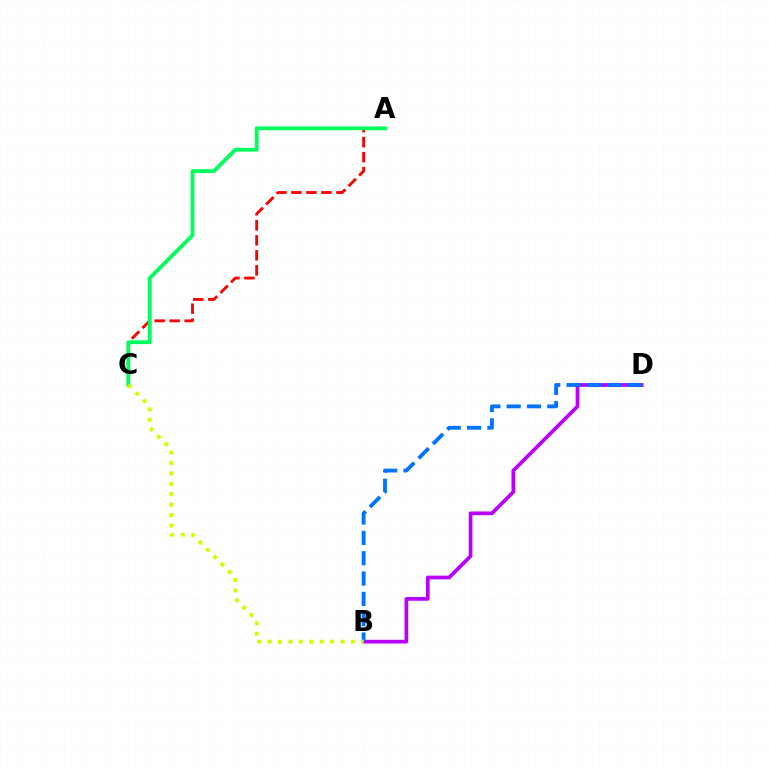{('B', 'D'): [{'color': '#b900ff', 'line_style': 'solid', 'thickness': 2.68}, {'color': '#0074ff', 'line_style': 'dashed', 'thickness': 2.76}], ('A', 'C'): [{'color': '#ff0000', 'line_style': 'dashed', 'thickness': 2.04}, {'color': '#00ff5c', 'line_style': 'solid', 'thickness': 2.75}], ('B', 'C'): [{'color': '#d1ff00', 'line_style': 'dotted', 'thickness': 2.83}]}